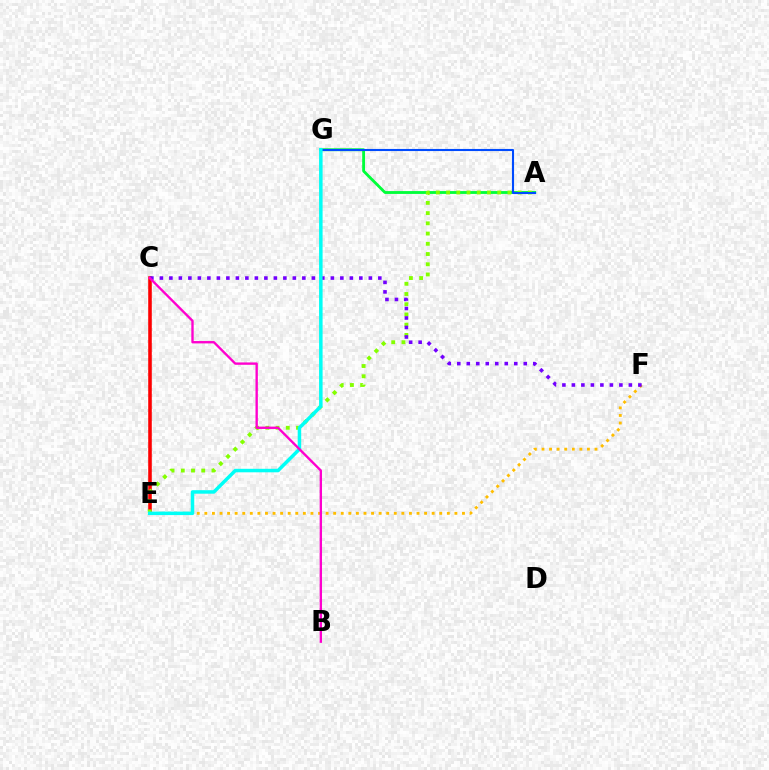{('E', 'F'): [{'color': '#ffbd00', 'line_style': 'dotted', 'thickness': 2.06}], ('C', 'E'): [{'color': '#ff0000', 'line_style': 'solid', 'thickness': 2.57}], ('A', 'G'): [{'color': '#00ff39', 'line_style': 'solid', 'thickness': 2.04}, {'color': '#004bff', 'line_style': 'solid', 'thickness': 1.51}], ('A', 'E'): [{'color': '#84ff00', 'line_style': 'dotted', 'thickness': 2.78}], ('C', 'F'): [{'color': '#7200ff', 'line_style': 'dotted', 'thickness': 2.58}], ('E', 'G'): [{'color': '#00fff6', 'line_style': 'solid', 'thickness': 2.52}], ('B', 'C'): [{'color': '#ff00cf', 'line_style': 'solid', 'thickness': 1.7}]}